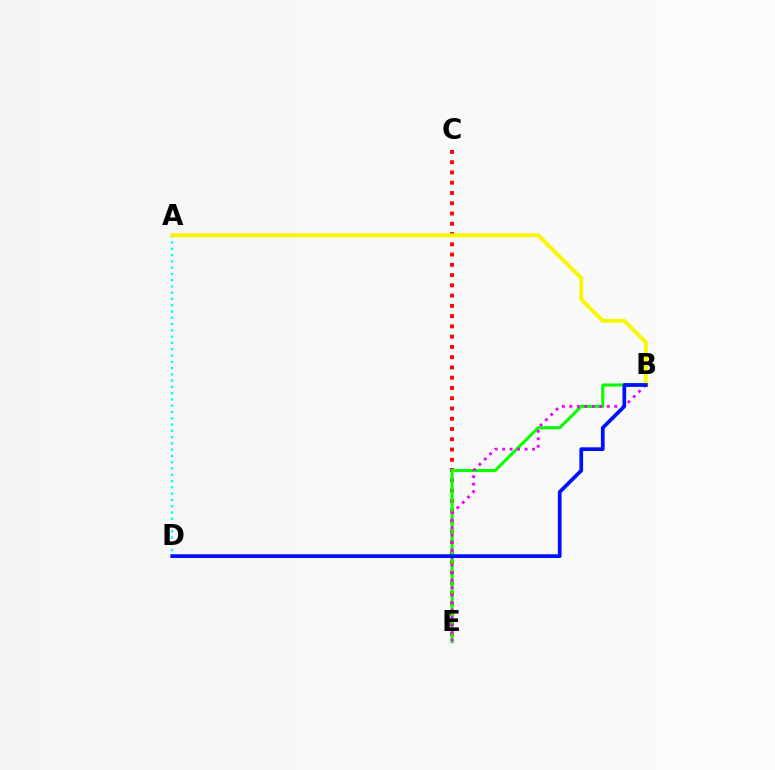{('A', 'D'): [{'color': '#00fff6', 'line_style': 'dotted', 'thickness': 1.71}], ('C', 'E'): [{'color': '#ff0000', 'line_style': 'dotted', 'thickness': 2.79}], ('A', 'B'): [{'color': '#fcf500', 'line_style': 'solid', 'thickness': 2.81}], ('B', 'E'): [{'color': '#08ff00', 'line_style': 'solid', 'thickness': 2.22}, {'color': '#ee00ff', 'line_style': 'dotted', 'thickness': 2.04}], ('B', 'D'): [{'color': '#0010ff', 'line_style': 'solid', 'thickness': 2.69}]}